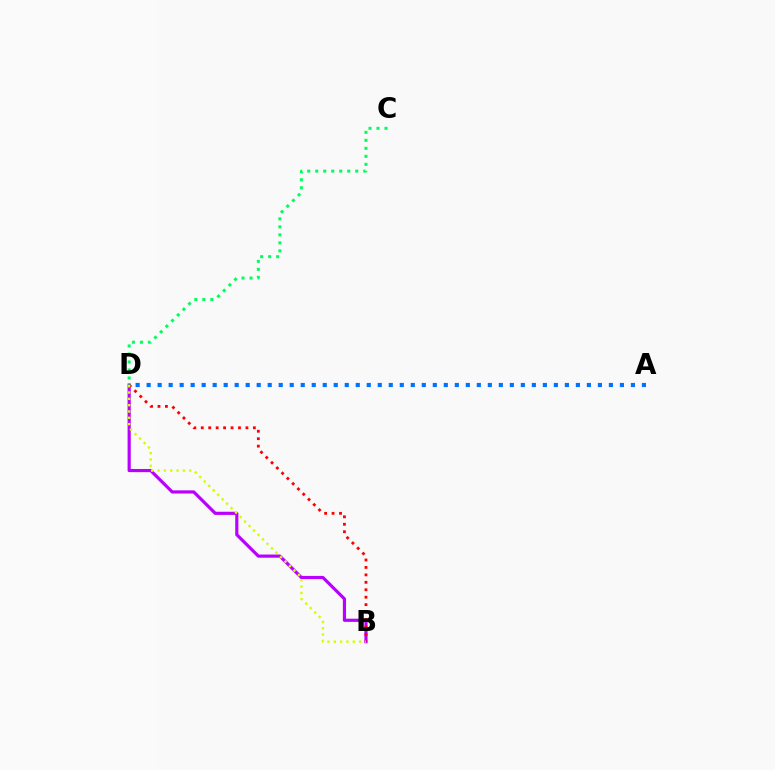{('A', 'D'): [{'color': '#0074ff', 'line_style': 'dotted', 'thickness': 2.99}], ('B', 'D'): [{'color': '#b900ff', 'line_style': 'solid', 'thickness': 2.28}, {'color': '#ff0000', 'line_style': 'dotted', 'thickness': 2.02}, {'color': '#d1ff00', 'line_style': 'dotted', 'thickness': 1.72}], ('C', 'D'): [{'color': '#00ff5c', 'line_style': 'dotted', 'thickness': 2.17}]}